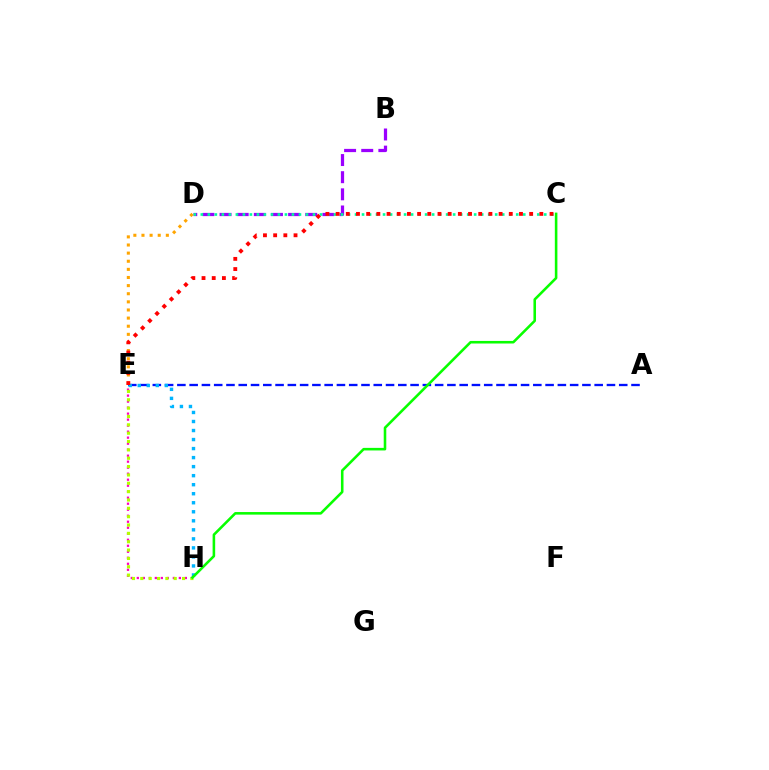{('B', 'D'): [{'color': '#9b00ff', 'line_style': 'dashed', 'thickness': 2.33}], ('E', 'H'): [{'color': '#ff00bd', 'line_style': 'dotted', 'thickness': 1.63}, {'color': '#b3ff00', 'line_style': 'dotted', 'thickness': 2.27}, {'color': '#00b5ff', 'line_style': 'dotted', 'thickness': 2.45}], ('A', 'E'): [{'color': '#0010ff', 'line_style': 'dashed', 'thickness': 1.67}], ('C', 'D'): [{'color': '#00ff9d', 'line_style': 'dotted', 'thickness': 1.9}], ('D', 'E'): [{'color': '#ffa500', 'line_style': 'dotted', 'thickness': 2.21}], ('C', 'H'): [{'color': '#08ff00', 'line_style': 'solid', 'thickness': 1.85}], ('C', 'E'): [{'color': '#ff0000', 'line_style': 'dotted', 'thickness': 2.77}]}